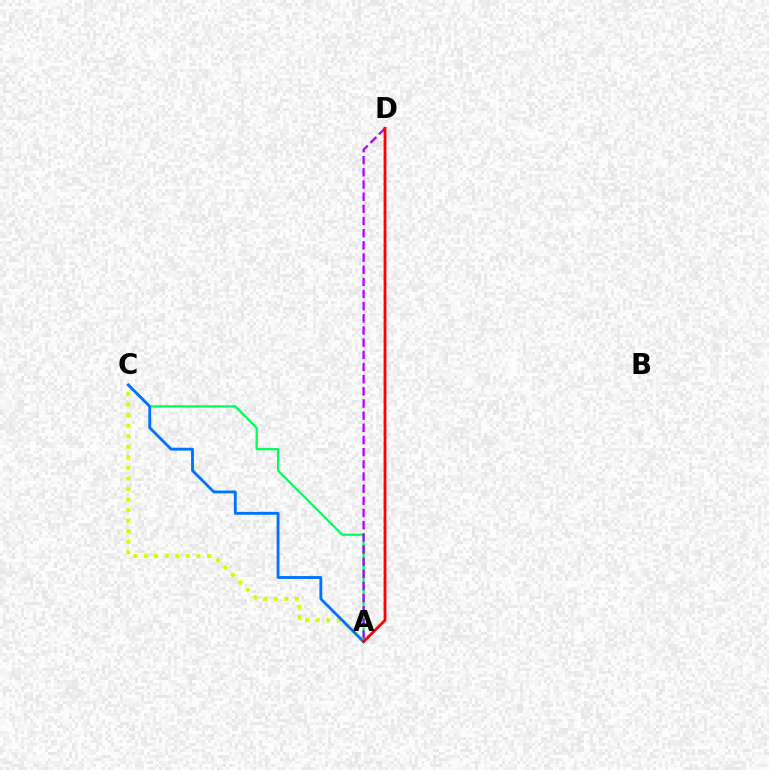{('A', 'C'): [{'color': '#00ff5c', 'line_style': 'solid', 'thickness': 1.61}, {'color': '#d1ff00', 'line_style': 'dotted', 'thickness': 2.87}, {'color': '#0074ff', 'line_style': 'solid', 'thickness': 2.06}], ('A', 'D'): [{'color': '#b900ff', 'line_style': 'dashed', 'thickness': 1.65}, {'color': '#ff0000', 'line_style': 'solid', 'thickness': 2.01}]}